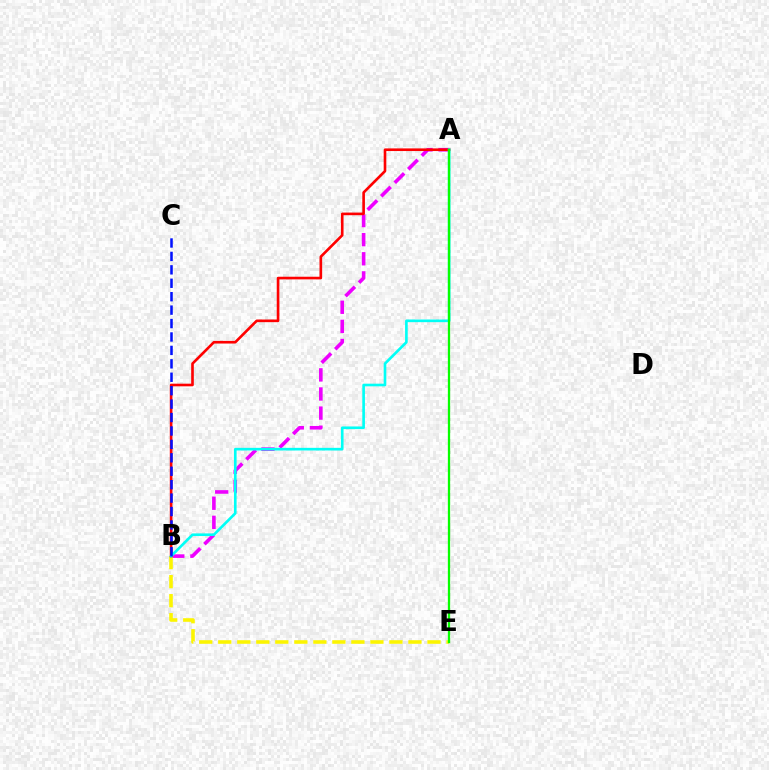{('A', 'B'): [{'color': '#ee00ff', 'line_style': 'dashed', 'thickness': 2.6}, {'color': '#ff0000', 'line_style': 'solid', 'thickness': 1.9}, {'color': '#00fff6', 'line_style': 'solid', 'thickness': 1.9}], ('B', 'E'): [{'color': '#fcf500', 'line_style': 'dashed', 'thickness': 2.58}], ('A', 'E'): [{'color': '#08ff00', 'line_style': 'solid', 'thickness': 1.65}], ('B', 'C'): [{'color': '#0010ff', 'line_style': 'dashed', 'thickness': 1.82}]}